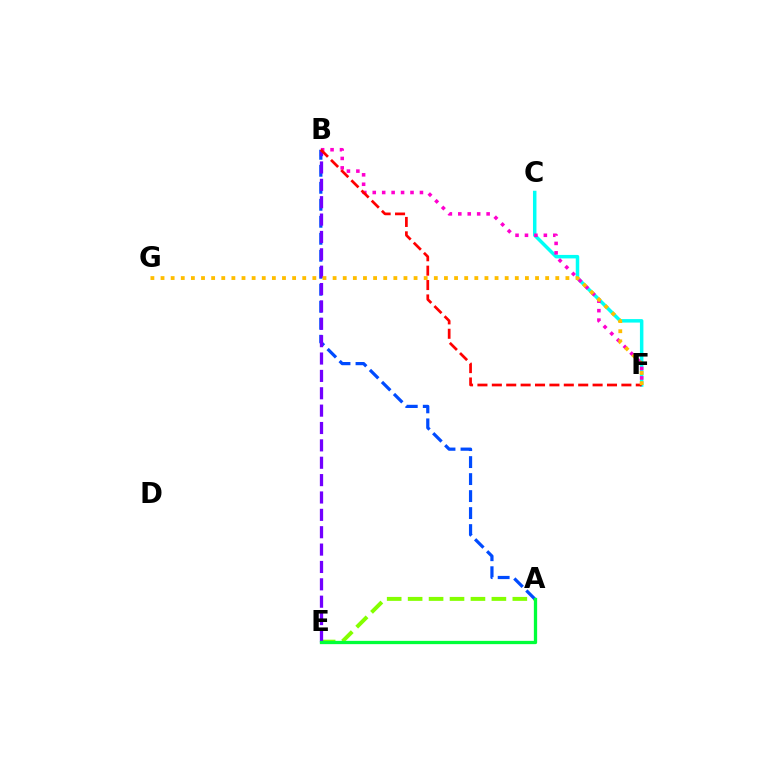{('C', 'F'): [{'color': '#00fff6', 'line_style': 'solid', 'thickness': 2.51}], ('A', 'E'): [{'color': '#84ff00', 'line_style': 'dashed', 'thickness': 2.84}, {'color': '#00ff39', 'line_style': 'solid', 'thickness': 2.37}], ('A', 'B'): [{'color': '#004bff', 'line_style': 'dashed', 'thickness': 2.31}], ('B', 'E'): [{'color': '#7200ff', 'line_style': 'dashed', 'thickness': 2.36}], ('B', 'F'): [{'color': '#ff00cf', 'line_style': 'dotted', 'thickness': 2.57}, {'color': '#ff0000', 'line_style': 'dashed', 'thickness': 1.96}], ('F', 'G'): [{'color': '#ffbd00', 'line_style': 'dotted', 'thickness': 2.75}]}